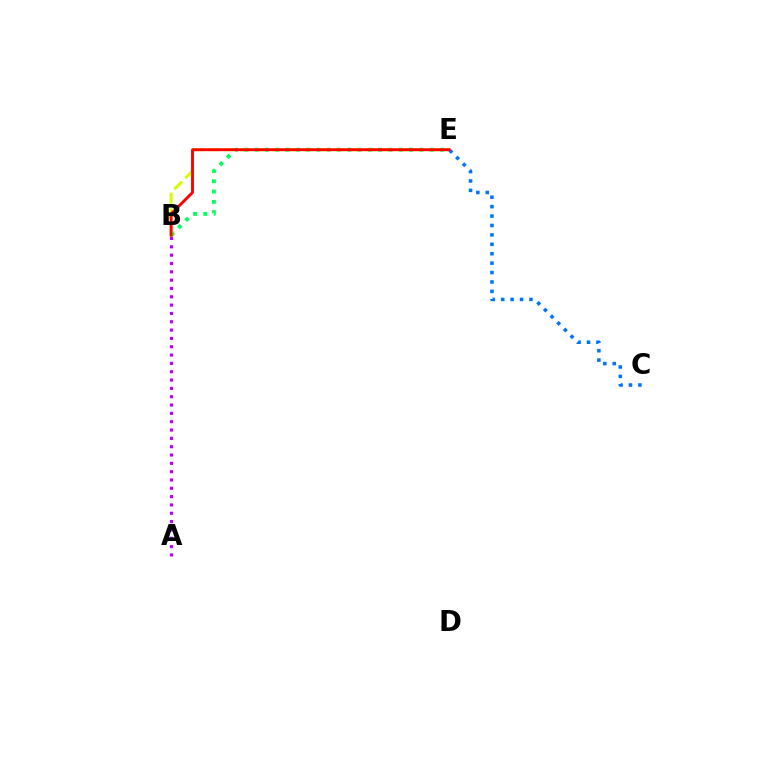{('C', 'E'): [{'color': '#0074ff', 'line_style': 'dotted', 'thickness': 2.56}], ('B', 'E'): [{'color': '#00ff5c', 'line_style': 'dotted', 'thickness': 2.8}, {'color': '#d1ff00', 'line_style': 'dashed', 'thickness': 2.14}, {'color': '#ff0000', 'line_style': 'solid', 'thickness': 2.08}], ('A', 'B'): [{'color': '#b900ff', 'line_style': 'dotted', 'thickness': 2.26}]}